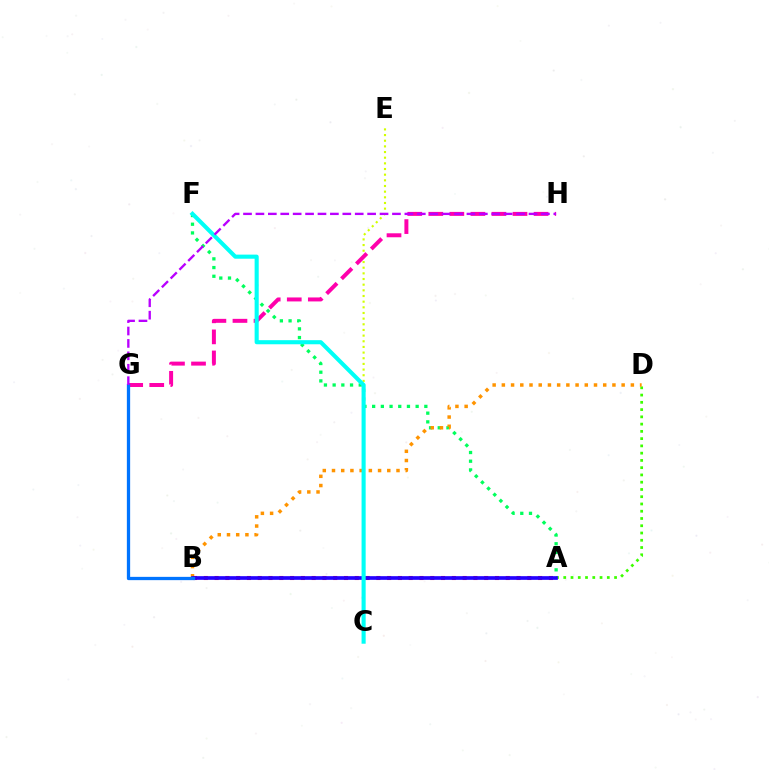{('A', 'D'): [{'color': '#3dff00', 'line_style': 'dotted', 'thickness': 1.97}], ('A', 'F'): [{'color': '#00ff5c', 'line_style': 'dotted', 'thickness': 2.36}], ('C', 'E'): [{'color': '#d1ff00', 'line_style': 'dotted', 'thickness': 1.54}], ('B', 'D'): [{'color': '#ff9400', 'line_style': 'dotted', 'thickness': 2.5}], ('G', 'H'): [{'color': '#ff00ac', 'line_style': 'dashed', 'thickness': 2.86}, {'color': '#b900ff', 'line_style': 'dashed', 'thickness': 1.69}], ('A', 'B'): [{'color': '#ff0000', 'line_style': 'dotted', 'thickness': 2.93}, {'color': '#2500ff', 'line_style': 'solid', 'thickness': 2.65}], ('C', 'F'): [{'color': '#00fff6', 'line_style': 'solid', 'thickness': 2.95}], ('B', 'G'): [{'color': '#0074ff', 'line_style': 'solid', 'thickness': 2.36}]}